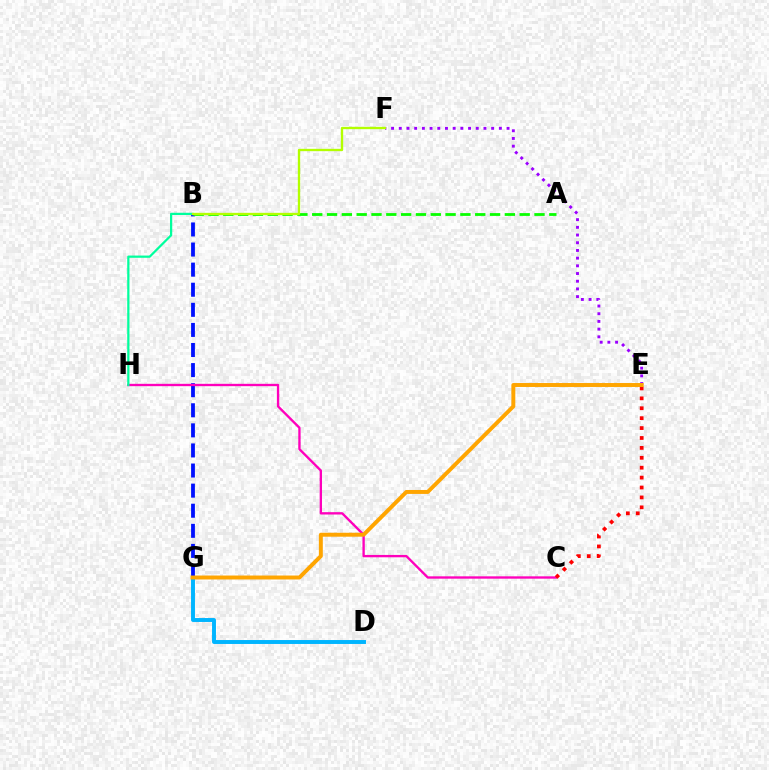{('B', 'G'): [{'color': '#0010ff', 'line_style': 'dashed', 'thickness': 2.73}], ('C', 'H'): [{'color': '#ff00bd', 'line_style': 'solid', 'thickness': 1.69}], ('C', 'E'): [{'color': '#ff0000', 'line_style': 'dotted', 'thickness': 2.69}], ('B', 'H'): [{'color': '#00ff9d', 'line_style': 'solid', 'thickness': 1.61}], ('D', 'G'): [{'color': '#00b5ff', 'line_style': 'solid', 'thickness': 2.83}], ('E', 'F'): [{'color': '#9b00ff', 'line_style': 'dotted', 'thickness': 2.09}], ('A', 'B'): [{'color': '#08ff00', 'line_style': 'dashed', 'thickness': 2.01}], ('E', 'G'): [{'color': '#ffa500', 'line_style': 'solid', 'thickness': 2.84}], ('B', 'F'): [{'color': '#b3ff00', 'line_style': 'solid', 'thickness': 1.68}]}